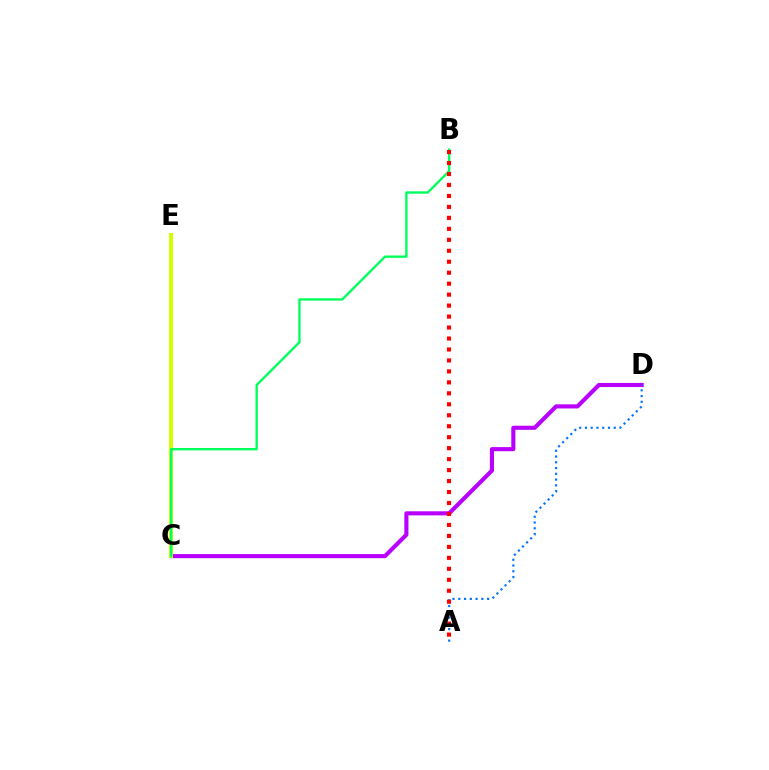{('C', 'D'): [{'color': '#b900ff', 'line_style': 'solid', 'thickness': 2.95}], ('C', 'E'): [{'color': '#d1ff00', 'line_style': 'solid', 'thickness': 2.88}], ('B', 'C'): [{'color': '#00ff5c', 'line_style': 'solid', 'thickness': 1.7}], ('A', 'D'): [{'color': '#0074ff', 'line_style': 'dotted', 'thickness': 1.56}], ('A', 'B'): [{'color': '#ff0000', 'line_style': 'dotted', 'thickness': 2.98}]}